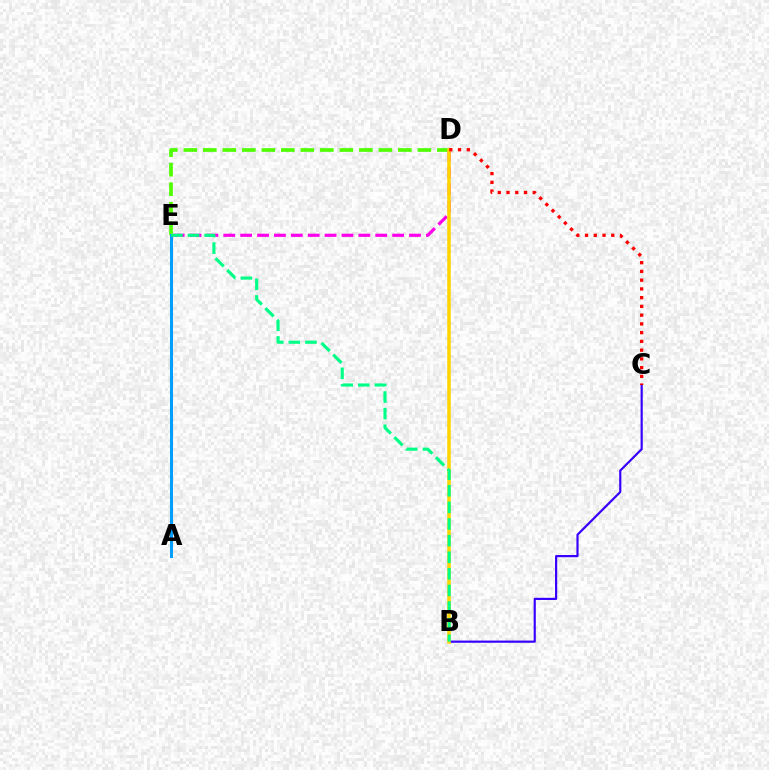{('D', 'E'): [{'color': '#4fff00', 'line_style': 'dashed', 'thickness': 2.65}, {'color': '#ff00ed', 'line_style': 'dashed', 'thickness': 2.29}], ('B', 'C'): [{'color': '#3700ff', 'line_style': 'solid', 'thickness': 1.57}], ('B', 'D'): [{'color': '#ffd500', 'line_style': 'solid', 'thickness': 2.54}], ('C', 'D'): [{'color': '#ff0000', 'line_style': 'dotted', 'thickness': 2.38}], ('A', 'E'): [{'color': '#009eff', 'line_style': 'solid', 'thickness': 2.18}], ('B', 'E'): [{'color': '#00ff86', 'line_style': 'dashed', 'thickness': 2.26}]}